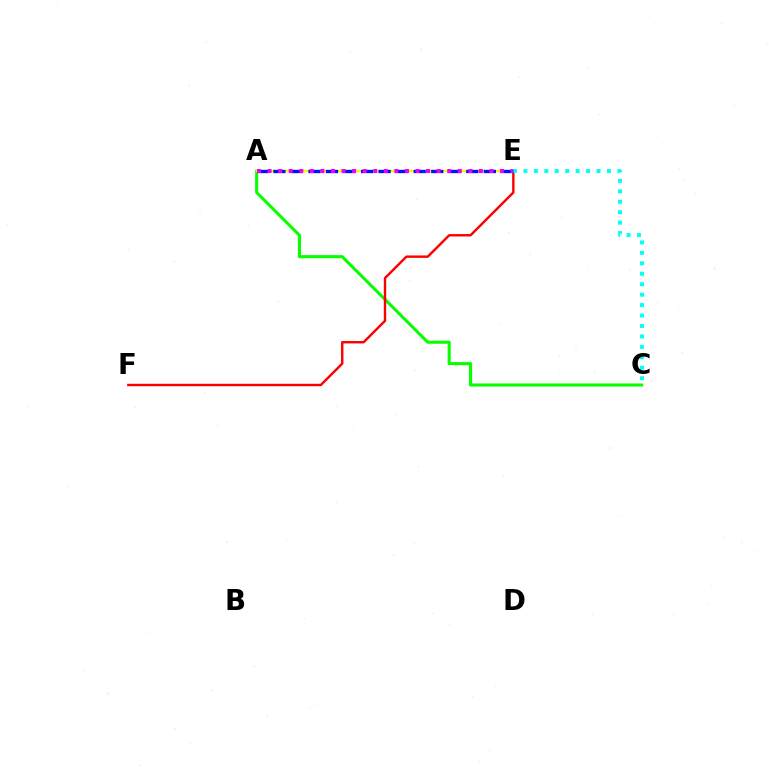{('A', 'C'): [{'color': '#08ff00', 'line_style': 'solid', 'thickness': 2.22}], ('A', 'E'): [{'color': '#fcf500', 'line_style': 'solid', 'thickness': 1.76}, {'color': '#0010ff', 'line_style': 'dashed', 'thickness': 2.38}, {'color': '#ee00ff', 'line_style': 'dotted', 'thickness': 2.87}], ('E', 'F'): [{'color': '#ff0000', 'line_style': 'solid', 'thickness': 1.74}], ('C', 'E'): [{'color': '#00fff6', 'line_style': 'dotted', 'thickness': 2.84}]}